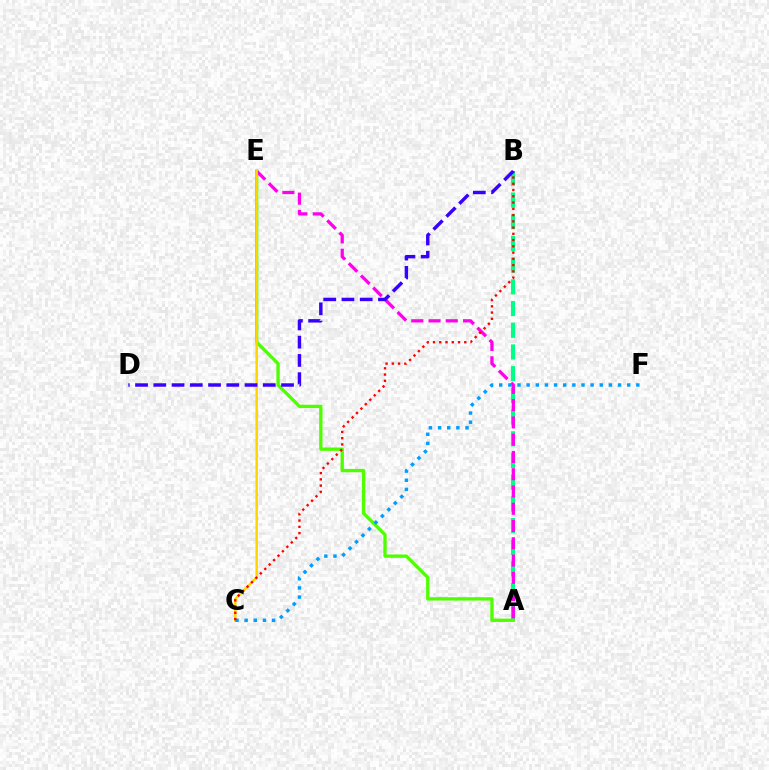{('A', 'B'): [{'color': '#00ff86', 'line_style': 'dashed', 'thickness': 2.95}], ('A', 'E'): [{'color': '#4fff00', 'line_style': 'solid', 'thickness': 2.4}, {'color': '#ff00ed', 'line_style': 'dashed', 'thickness': 2.34}], ('C', 'E'): [{'color': '#ffd500', 'line_style': 'solid', 'thickness': 1.79}], ('C', 'F'): [{'color': '#009eff', 'line_style': 'dotted', 'thickness': 2.48}], ('B', 'C'): [{'color': '#ff0000', 'line_style': 'dotted', 'thickness': 1.7}], ('B', 'D'): [{'color': '#3700ff', 'line_style': 'dashed', 'thickness': 2.48}]}